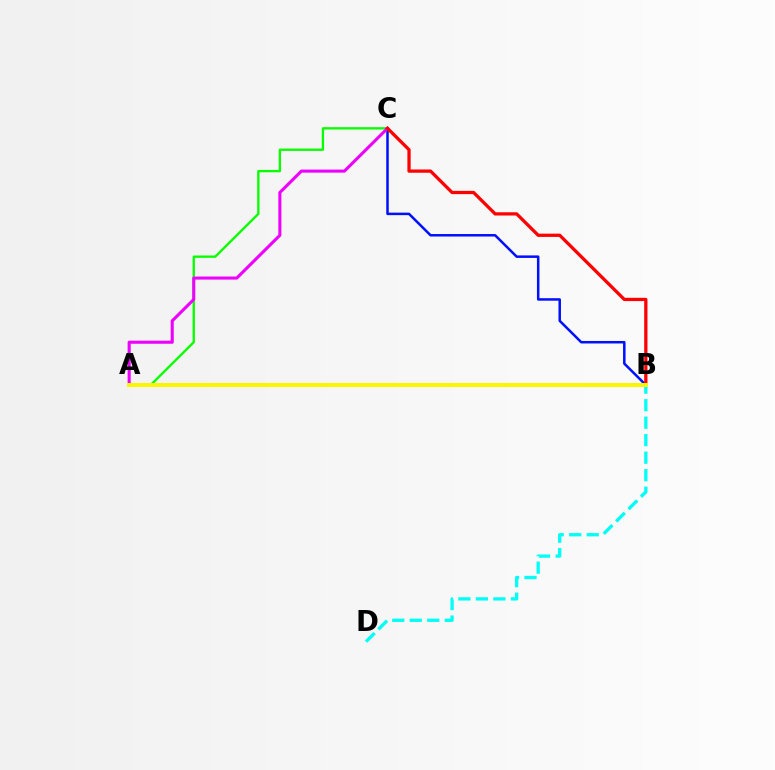{('A', 'C'): [{'color': '#08ff00', 'line_style': 'solid', 'thickness': 1.68}, {'color': '#ee00ff', 'line_style': 'solid', 'thickness': 2.22}], ('B', 'C'): [{'color': '#0010ff', 'line_style': 'solid', 'thickness': 1.81}, {'color': '#ff0000', 'line_style': 'solid', 'thickness': 2.35}], ('B', 'D'): [{'color': '#00fff6', 'line_style': 'dashed', 'thickness': 2.38}], ('A', 'B'): [{'color': '#fcf500', 'line_style': 'solid', 'thickness': 2.87}]}